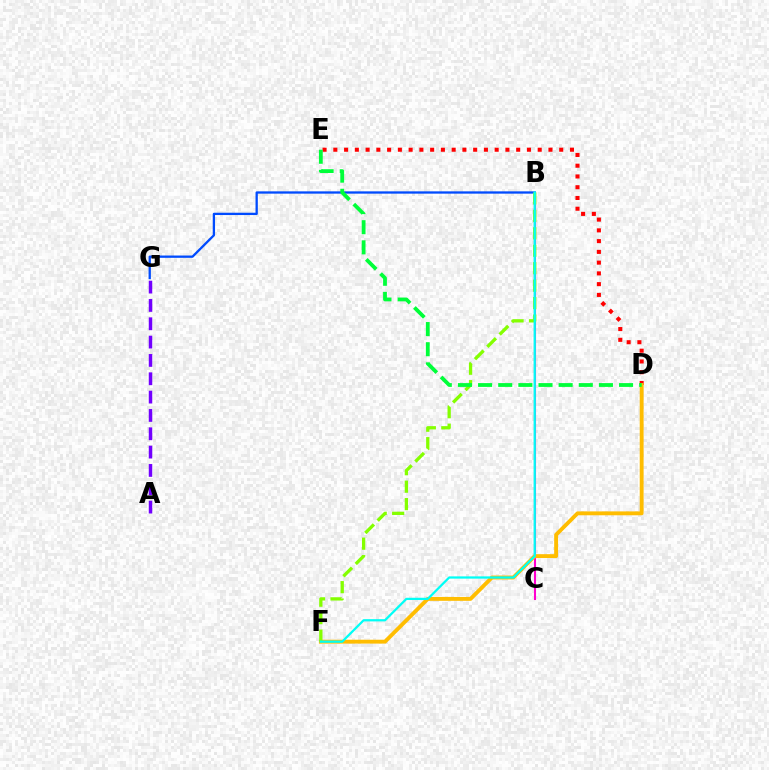{('B', 'C'): [{'color': '#ff00cf', 'line_style': 'solid', 'thickness': 1.5}], ('D', 'E'): [{'color': '#ff0000', 'line_style': 'dotted', 'thickness': 2.92}, {'color': '#00ff39', 'line_style': 'dashed', 'thickness': 2.74}], ('B', 'G'): [{'color': '#004bff', 'line_style': 'solid', 'thickness': 1.65}], ('D', 'F'): [{'color': '#ffbd00', 'line_style': 'solid', 'thickness': 2.79}], ('B', 'F'): [{'color': '#84ff00', 'line_style': 'dashed', 'thickness': 2.37}, {'color': '#00fff6', 'line_style': 'solid', 'thickness': 1.62}], ('A', 'G'): [{'color': '#7200ff', 'line_style': 'dashed', 'thickness': 2.49}]}